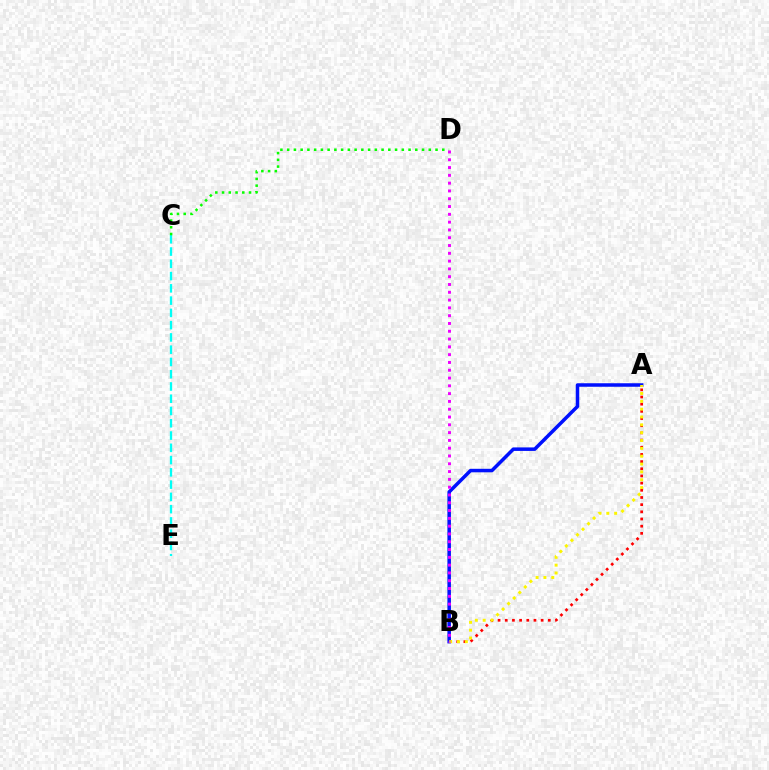{('A', 'B'): [{'color': '#ff0000', 'line_style': 'dotted', 'thickness': 1.95}, {'color': '#0010ff', 'line_style': 'solid', 'thickness': 2.53}, {'color': '#fcf500', 'line_style': 'dotted', 'thickness': 2.13}], ('C', 'E'): [{'color': '#00fff6', 'line_style': 'dashed', 'thickness': 1.67}], ('C', 'D'): [{'color': '#08ff00', 'line_style': 'dotted', 'thickness': 1.83}], ('B', 'D'): [{'color': '#ee00ff', 'line_style': 'dotted', 'thickness': 2.12}]}